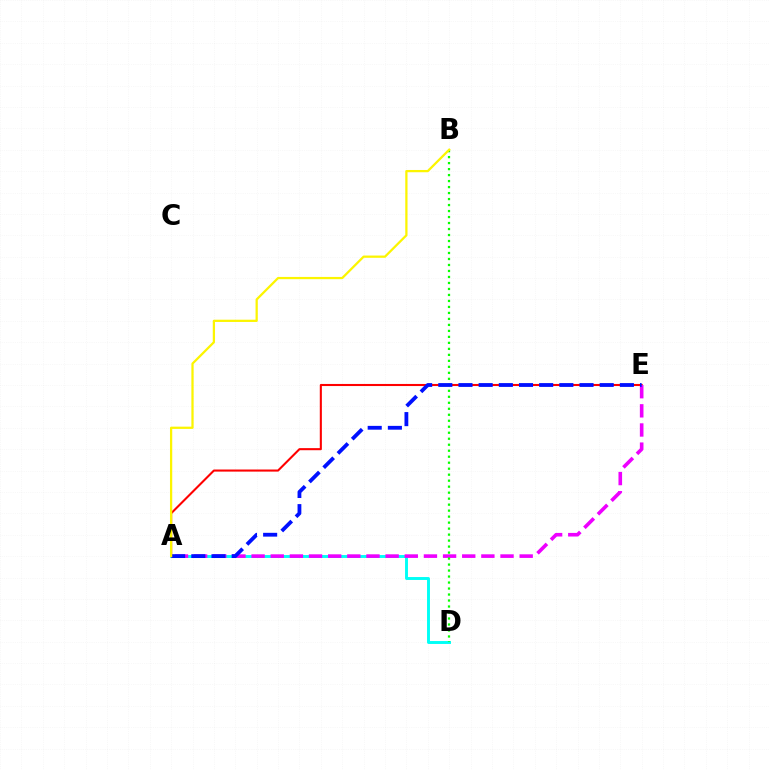{('A', 'E'): [{'color': '#ff0000', 'line_style': 'solid', 'thickness': 1.5}, {'color': '#ee00ff', 'line_style': 'dashed', 'thickness': 2.6}, {'color': '#0010ff', 'line_style': 'dashed', 'thickness': 2.74}], ('A', 'D'): [{'color': '#00fff6', 'line_style': 'solid', 'thickness': 2.1}], ('B', 'D'): [{'color': '#08ff00', 'line_style': 'dotted', 'thickness': 1.63}], ('A', 'B'): [{'color': '#fcf500', 'line_style': 'solid', 'thickness': 1.62}]}